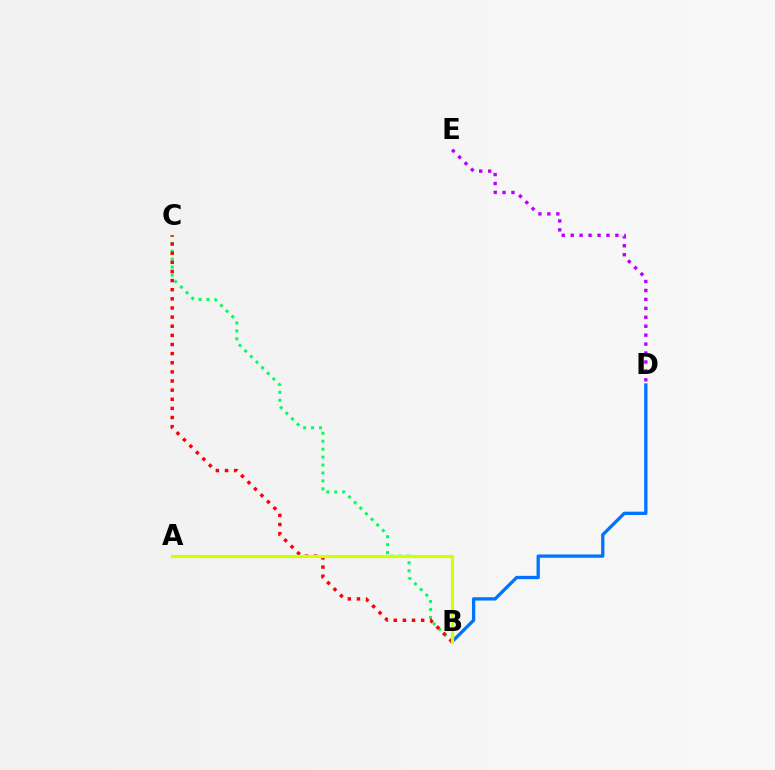{('B', 'C'): [{'color': '#00ff5c', 'line_style': 'dotted', 'thickness': 2.16}, {'color': '#ff0000', 'line_style': 'dotted', 'thickness': 2.48}], ('B', 'D'): [{'color': '#0074ff', 'line_style': 'solid', 'thickness': 2.38}], ('A', 'B'): [{'color': '#d1ff00', 'line_style': 'solid', 'thickness': 2.28}], ('D', 'E'): [{'color': '#b900ff', 'line_style': 'dotted', 'thickness': 2.43}]}